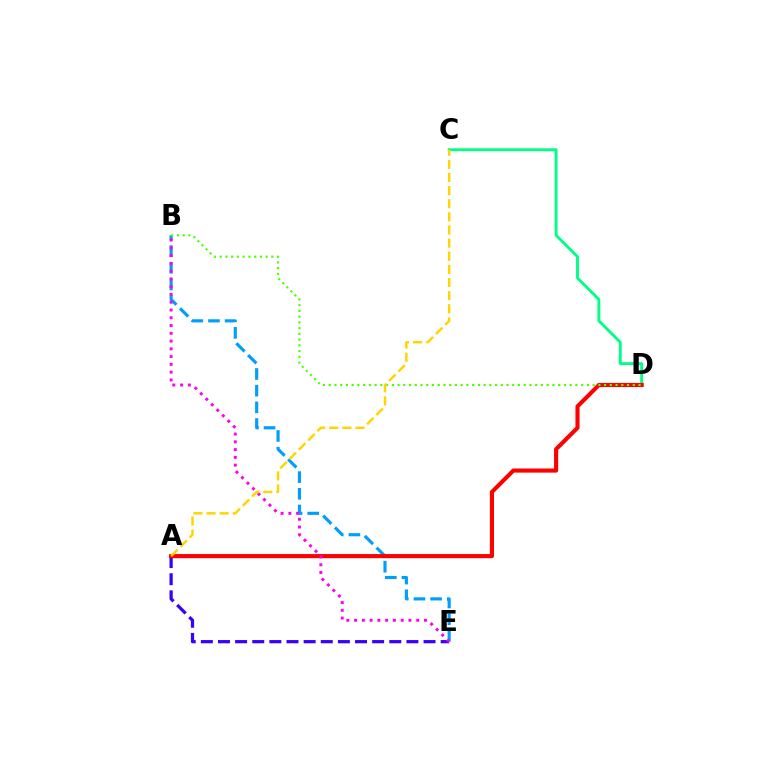{('C', 'D'): [{'color': '#00ff86', 'line_style': 'solid', 'thickness': 2.09}], ('A', 'E'): [{'color': '#3700ff', 'line_style': 'dashed', 'thickness': 2.33}], ('B', 'E'): [{'color': '#009eff', 'line_style': 'dashed', 'thickness': 2.26}, {'color': '#ff00ed', 'line_style': 'dotted', 'thickness': 2.11}], ('A', 'D'): [{'color': '#ff0000', 'line_style': 'solid', 'thickness': 2.96}], ('B', 'D'): [{'color': '#4fff00', 'line_style': 'dotted', 'thickness': 1.56}], ('A', 'C'): [{'color': '#ffd500', 'line_style': 'dashed', 'thickness': 1.78}]}